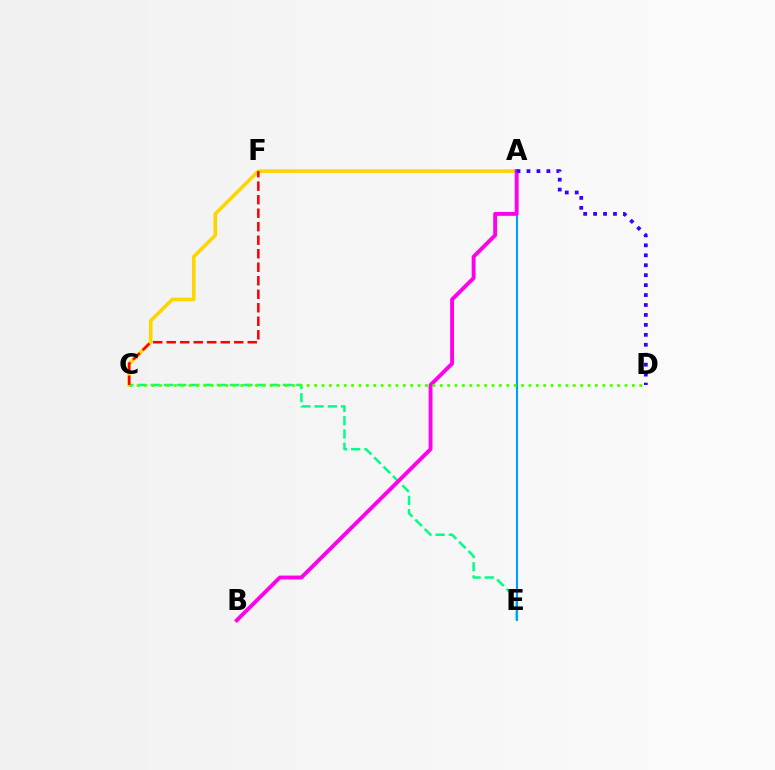{('C', 'E'): [{'color': '#00ff86', 'line_style': 'dashed', 'thickness': 1.8}], ('A', 'C'): [{'color': '#ffd500', 'line_style': 'solid', 'thickness': 2.59}], ('A', 'E'): [{'color': '#009eff', 'line_style': 'solid', 'thickness': 1.53}], ('A', 'B'): [{'color': '#ff00ed', 'line_style': 'solid', 'thickness': 2.79}], ('A', 'D'): [{'color': '#3700ff', 'line_style': 'dotted', 'thickness': 2.7}], ('C', 'D'): [{'color': '#4fff00', 'line_style': 'dotted', 'thickness': 2.01}], ('C', 'F'): [{'color': '#ff0000', 'line_style': 'dashed', 'thickness': 1.84}]}